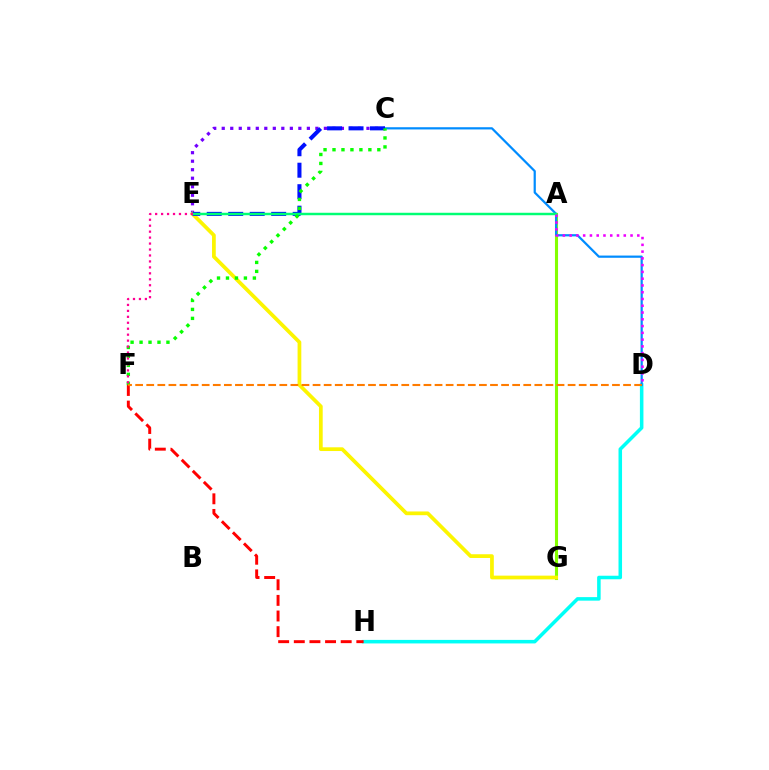{('A', 'G'): [{'color': '#84ff00', 'line_style': 'solid', 'thickness': 2.22}], ('C', 'E'): [{'color': '#7200ff', 'line_style': 'dotted', 'thickness': 2.31}, {'color': '#0010ff', 'line_style': 'dashed', 'thickness': 2.92}], ('D', 'H'): [{'color': '#00fff6', 'line_style': 'solid', 'thickness': 2.54}], ('C', 'D'): [{'color': '#008cff', 'line_style': 'solid', 'thickness': 1.6}], ('E', 'G'): [{'color': '#fcf500', 'line_style': 'solid', 'thickness': 2.68}], ('A', 'E'): [{'color': '#00ff74', 'line_style': 'solid', 'thickness': 1.77}], ('C', 'F'): [{'color': '#08ff00', 'line_style': 'dotted', 'thickness': 2.44}], ('A', 'D'): [{'color': '#ee00ff', 'line_style': 'dotted', 'thickness': 1.84}], ('E', 'F'): [{'color': '#ff0094', 'line_style': 'dotted', 'thickness': 1.62}], ('F', 'H'): [{'color': '#ff0000', 'line_style': 'dashed', 'thickness': 2.12}], ('D', 'F'): [{'color': '#ff7c00', 'line_style': 'dashed', 'thickness': 1.51}]}